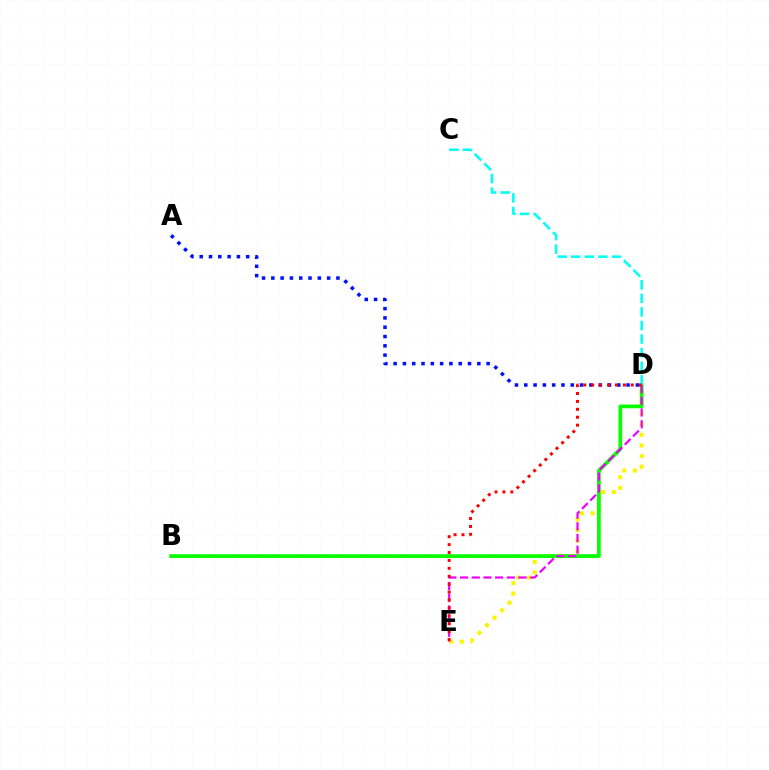{('D', 'E'): [{'color': '#fcf500', 'line_style': 'dotted', 'thickness': 2.89}, {'color': '#ee00ff', 'line_style': 'dashed', 'thickness': 1.59}, {'color': '#ff0000', 'line_style': 'dotted', 'thickness': 2.15}], ('B', 'D'): [{'color': '#08ff00', 'line_style': 'solid', 'thickness': 2.68}], ('C', 'D'): [{'color': '#00fff6', 'line_style': 'dashed', 'thickness': 1.85}], ('A', 'D'): [{'color': '#0010ff', 'line_style': 'dotted', 'thickness': 2.53}]}